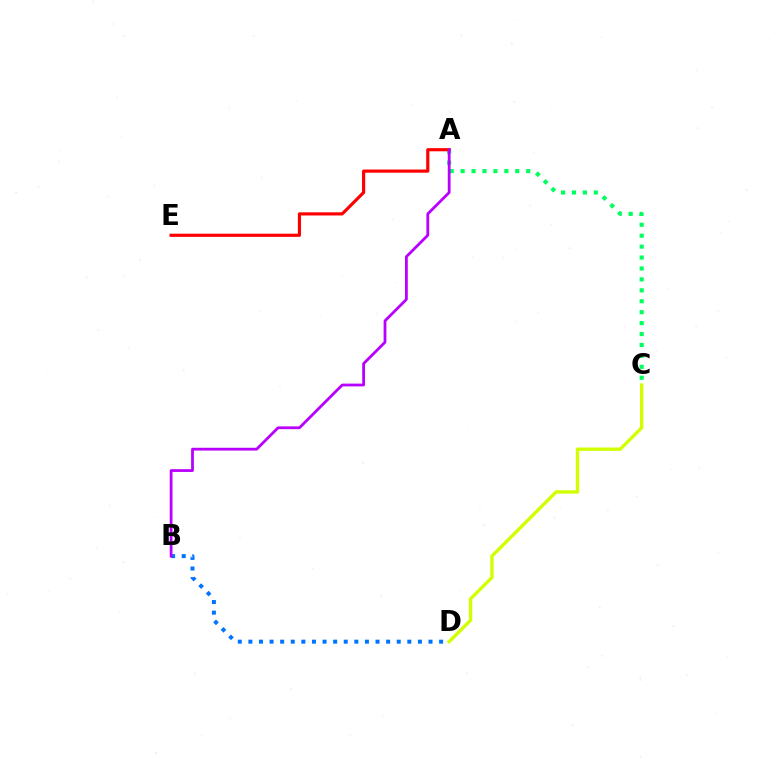{('A', 'C'): [{'color': '#00ff5c', 'line_style': 'dotted', 'thickness': 2.97}], ('A', 'E'): [{'color': '#ff0000', 'line_style': 'solid', 'thickness': 2.28}], ('B', 'D'): [{'color': '#0074ff', 'line_style': 'dotted', 'thickness': 2.88}], ('A', 'B'): [{'color': '#b900ff', 'line_style': 'solid', 'thickness': 2.0}], ('C', 'D'): [{'color': '#d1ff00', 'line_style': 'solid', 'thickness': 2.42}]}